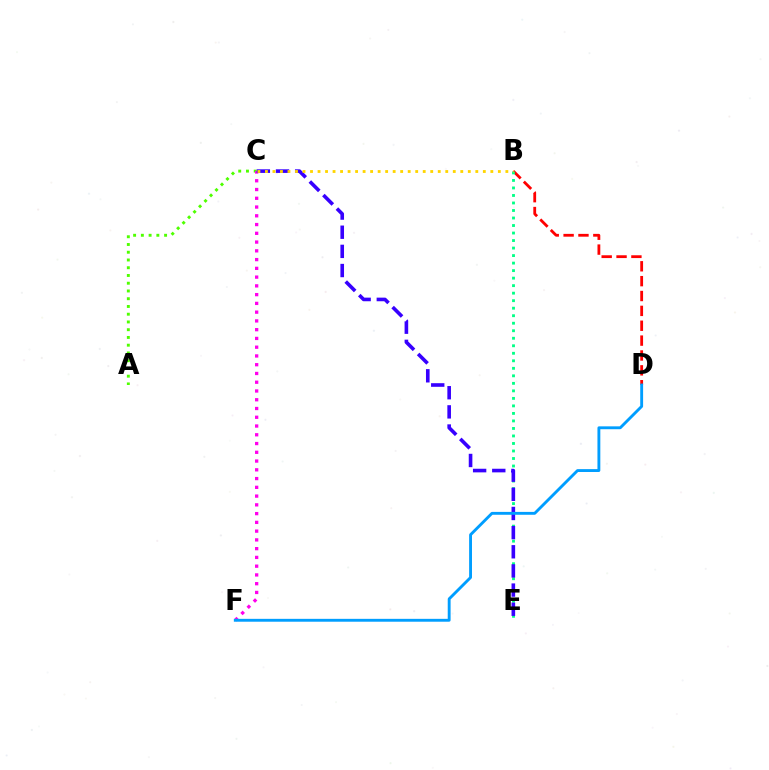{('B', 'D'): [{'color': '#ff0000', 'line_style': 'dashed', 'thickness': 2.02}], ('A', 'C'): [{'color': '#4fff00', 'line_style': 'dotted', 'thickness': 2.1}], ('B', 'E'): [{'color': '#00ff86', 'line_style': 'dotted', 'thickness': 2.04}], ('C', 'F'): [{'color': '#ff00ed', 'line_style': 'dotted', 'thickness': 2.38}], ('C', 'E'): [{'color': '#3700ff', 'line_style': 'dashed', 'thickness': 2.6}], ('B', 'C'): [{'color': '#ffd500', 'line_style': 'dotted', 'thickness': 2.04}], ('D', 'F'): [{'color': '#009eff', 'line_style': 'solid', 'thickness': 2.07}]}